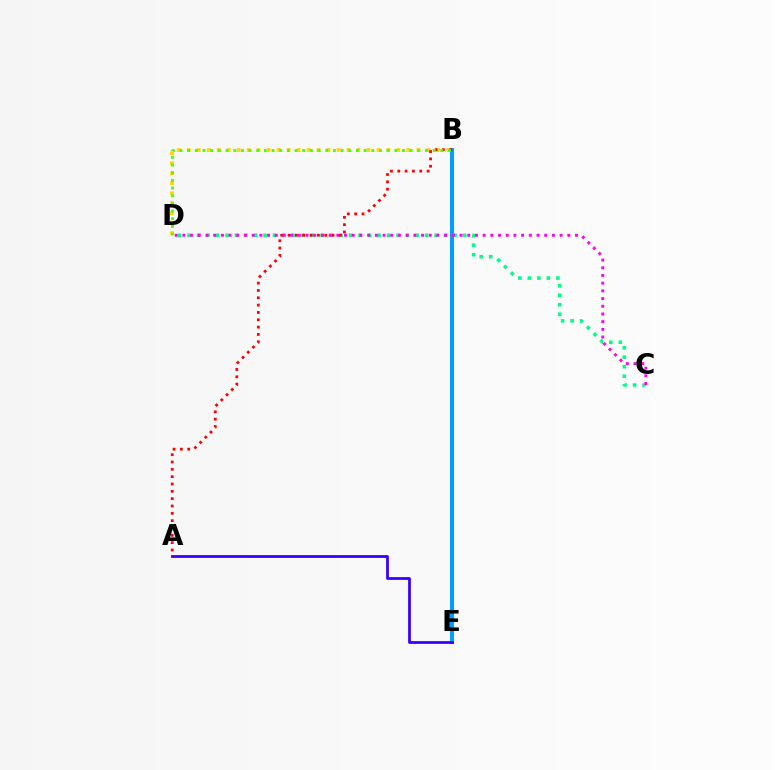{('B', 'D'): [{'color': '#ffd500', 'line_style': 'dotted', 'thickness': 2.71}, {'color': '#4fff00', 'line_style': 'dotted', 'thickness': 2.08}], ('B', 'E'): [{'color': '#009eff', 'line_style': 'solid', 'thickness': 2.85}], ('C', 'D'): [{'color': '#00ff86', 'line_style': 'dotted', 'thickness': 2.58}, {'color': '#ff00ed', 'line_style': 'dotted', 'thickness': 2.09}], ('A', 'B'): [{'color': '#ff0000', 'line_style': 'dotted', 'thickness': 1.99}], ('A', 'E'): [{'color': '#3700ff', 'line_style': 'solid', 'thickness': 1.99}]}